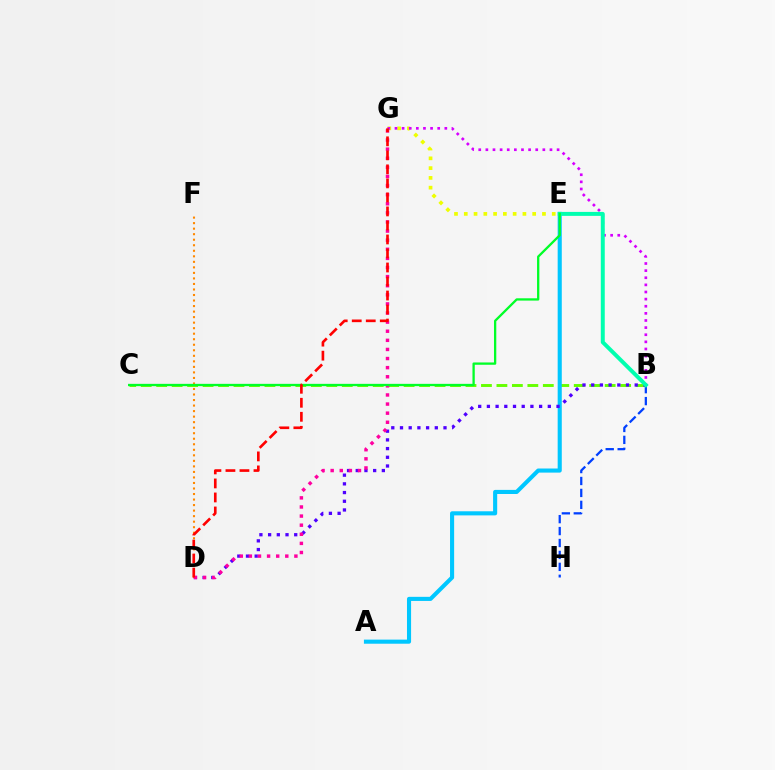{('B', 'C'): [{'color': '#66ff00', 'line_style': 'dashed', 'thickness': 2.1}], ('A', 'E'): [{'color': '#00c7ff', 'line_style': 'solid', 'thickness': 2.95}], ('B', 'D'): [{'color': '#4f00ff', 'line_style': 'dotted', 'thickness': 2.36}], ('E', 'G'): [{'color': '#eeff00', 'line_style': 'dotted', 'thickness': 2.66}], ('D', 'F'): [{'color': '#ff8800', 'line_style': 'dotted', 'thickness': 1.5}], ('B', 'G'): [{'color': '#d600ff', 'line_style': 'dotted', 'thickness': 1.94}], ('B', 'H'): [{'color': '#003fff', 'line_style': 'dashed', 'thickness': 1.62}], ('D', 'G'): [{'color': '#ff00a0', 'line_style': 'dotted', 'thickness': 2.47}, {'color': '#ff0000', 'line_style': 'dashed', 'thickness': 1.9}], ('B', 'E'): [{'color': '#00ffaf', 'line_style': 'solid', 'thickness': 2.85}], ('C', 'E'): [{'color': '#00ff27', 'line_style': 'solid', 'thickness': 1.66}]}